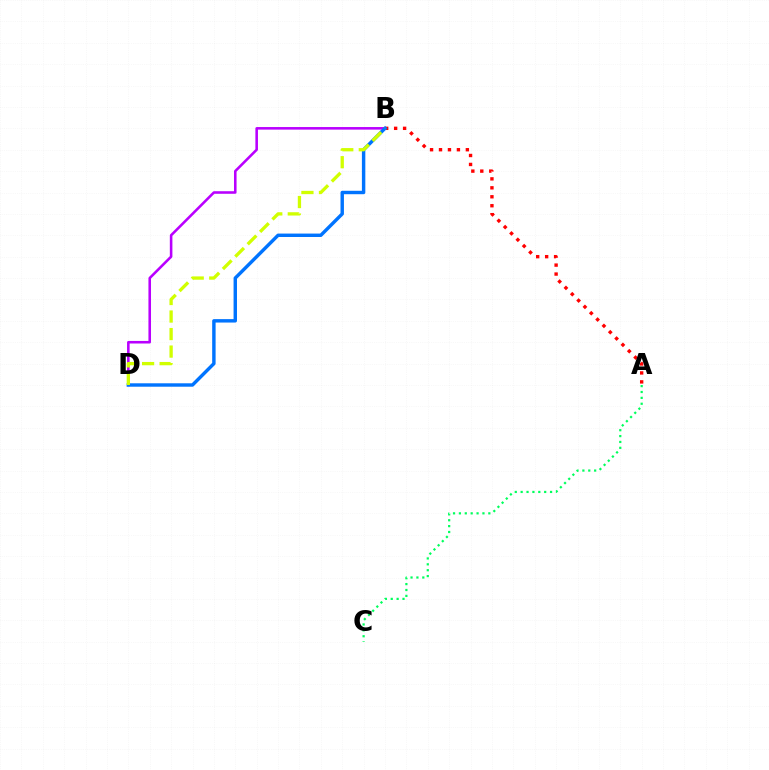{('A', 'B'): [{'color': '#ff0000', 'line_style': 'dotted', 'thickness': 2.43}], ('B', 'D'): [{'color': '#b900ff', 'line_style': 'solid', 'thickness': 1.85}, {'color': '#0074ff', 'line_style': 'solid', 'thickness': 2.47}, {'color': '#d1ff00', 'line_style': 'dashed', 'thickness': 2.38}], ('A', 'C'): [{'color': '#00ff5c', 'line_style': 'dotted', 'thickness': 1.6}]}